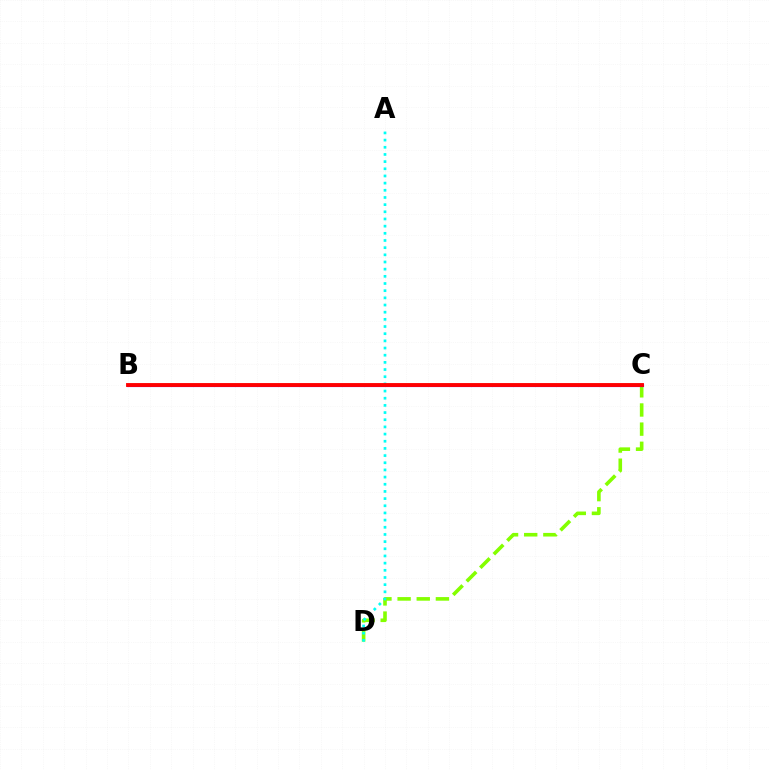{('C', 'D'): [{'color': '#84ff00', 'line_style': 'dashed', 'thickness': 2.6}], ('B', 'C'): [{'color': '#7200ff', 'line_style': 'solid', 'thickness': 2.26}, {'color': '#ff0000', 'line_style': 'solid', 'thickness': 2.78}], ('A', 'D'): [{'color': '#00fff6', 'line_style': 'dotted', 'thickness': 1.95}]}